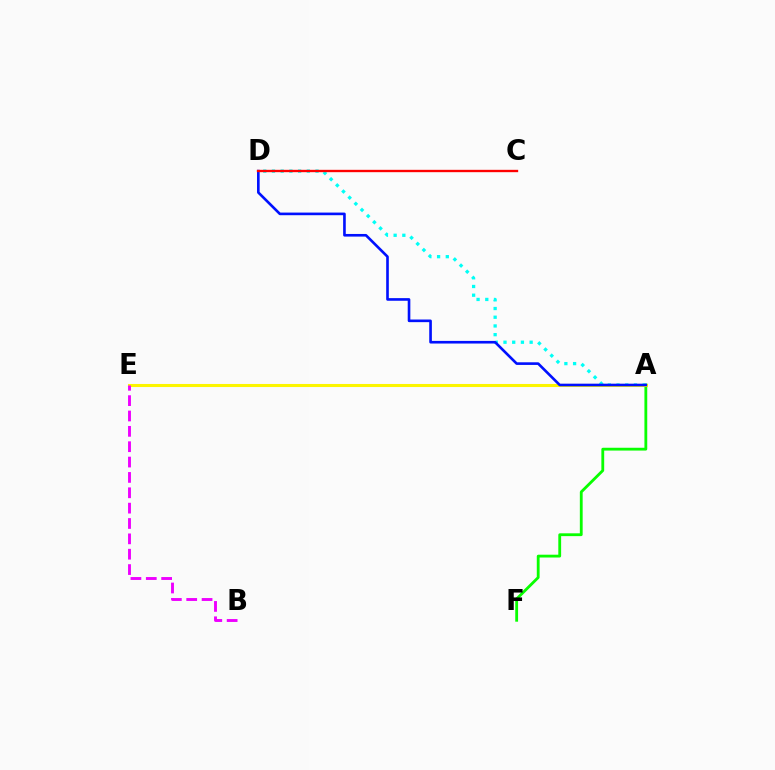{('A', 'F'): [{'color': '#08ff00', 'line_style': 'solid', 'thickness': 2.03}], ('A', 'D'): [{'color': '#00fff6', 'line_style': 'dotted', 'thickness': 2.37}, {'color': '#0010ff', 'line_style': 'solid', 'thickness': 1.9}], ('A', 'E'): [{'color': '#fcf500', 'line_style': 'solid', 'thickness': 2.2}], ('B', 'E'): [{'color': '#ee00ff', 'line_style': 'dashed', 'thickness': 2.09}], ('C', 'D'): [{'color': '#ff0000', 'line_style': 'solid', 'thickness': 1.69}]}